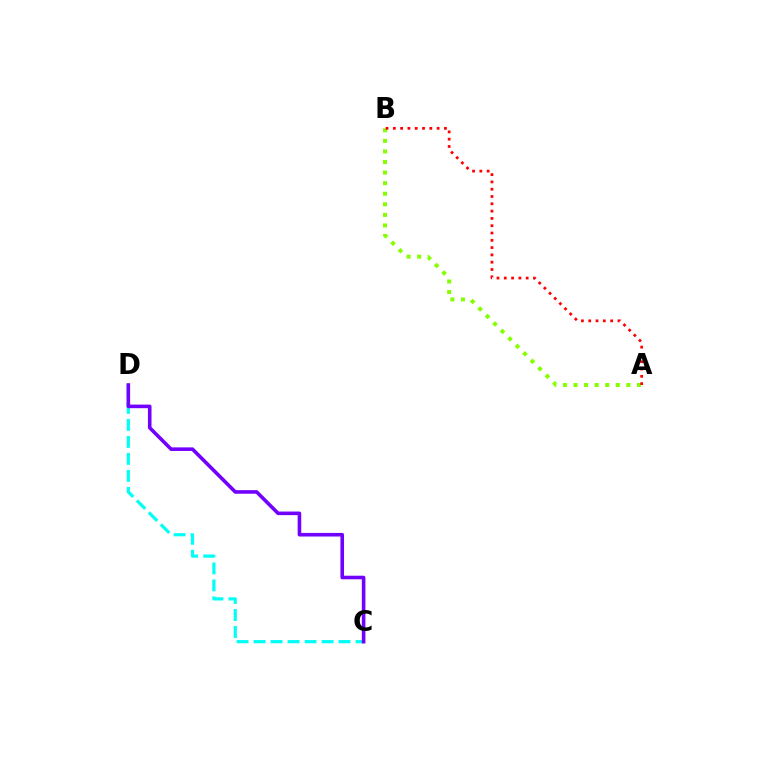{('C', 'D'): [{'color': '#00fff6', 'line_style': 'dashed', 'thickness': 2.31}, {'color': '#7200ff', 'line_style': 'solid', 'thickness': 2.58}], ('A', 'B'): [{'color': '#84ff00', 'line_style': 'dotted', 'thickness': 2.87}, {'color': '#ff0000', 'line_style': 'dotted', 'thickness': 1.98}]}